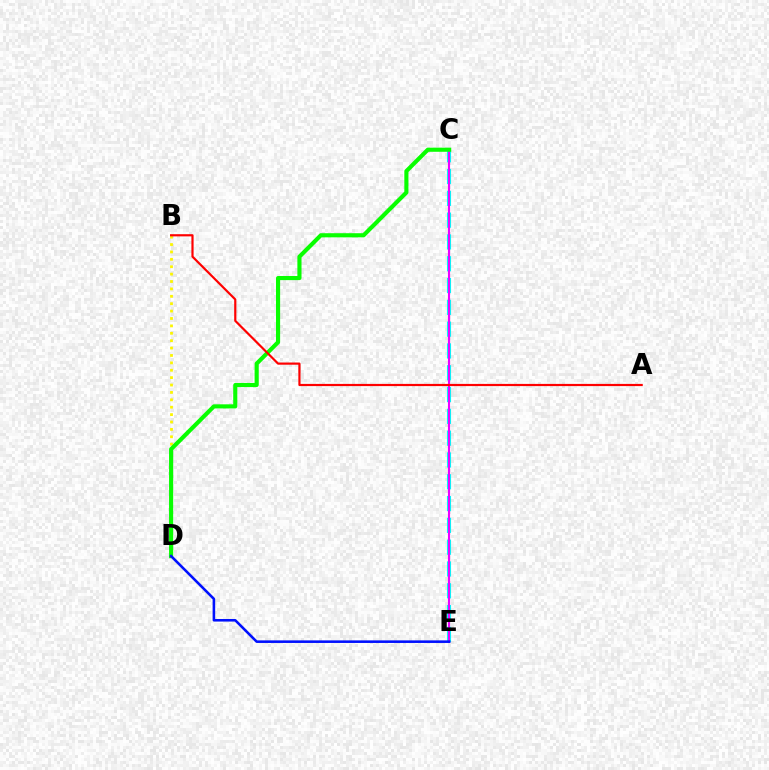{('B', 'D'): [{'color': '#fcf500', 'line_style': 'dotted', 'thickness': 2.01}], ('C', 'E'): [{'color': '#00fff6', 'line_style': 'dashed', 'thickness': 2.96}, {'color': '#ee00ff', 'line_style': 'solid', 'thickness': 1.54}], ('C', 'D'): [{'color': '#08ff00', 'line_style': 'solid', 'thickness': 2.97}], ('A', 'B'): [{'color': '#ff0000', 'line_style': 'solid', 'thickness': 1.57}], ('D', 'E'): [{'color': '#0010ff', 'line_style': 'solid', 'thickness': 1.86}]}